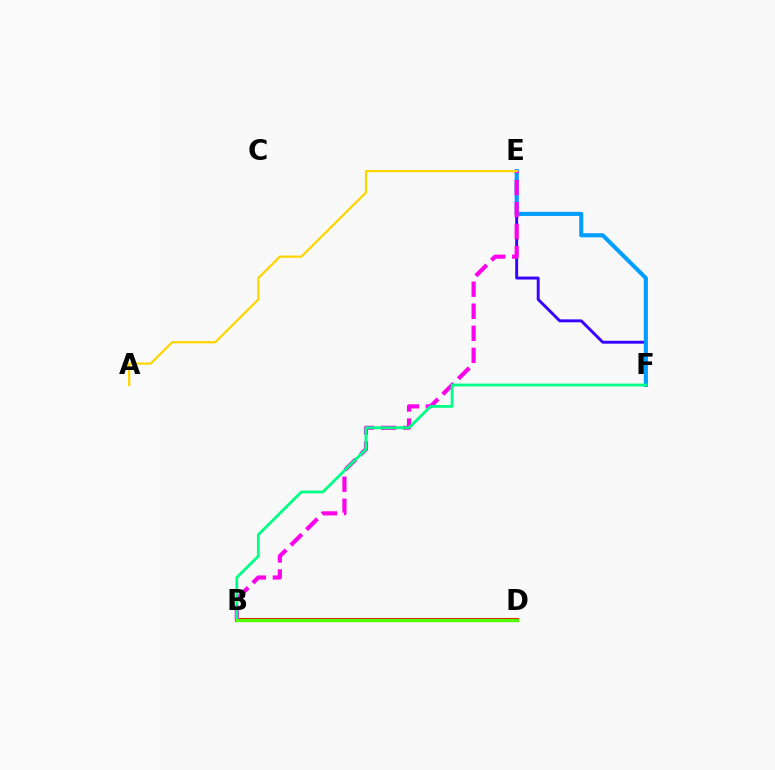{('B', 'D'): [{'color': '#ff0000', 'line_style': 'solid', 'thickness': 2.93}, {'color': '#4fff00', 'line_style': 'solid', 'thickness': 2.42}], ('E', 'F'): [{'color': '#3700ff', 'line_style': 'solid', 'thickness': 2.1}, {'color': '#009eff', 'line_style': 'solid', 'thickness': 2.95}], ('B', 'E'): [{'color': '#ff00ed', 'line_style': 'dashed', 'thickness': 2.99}], ('A', 'E'): [{'color': '#ffd500', 'line_style': 'solid', 'thickness': 1.61}], ('B', 'F'): [{'color': '#00ff86', 'line_style': 'solid', 'thickness': 2.03}]}